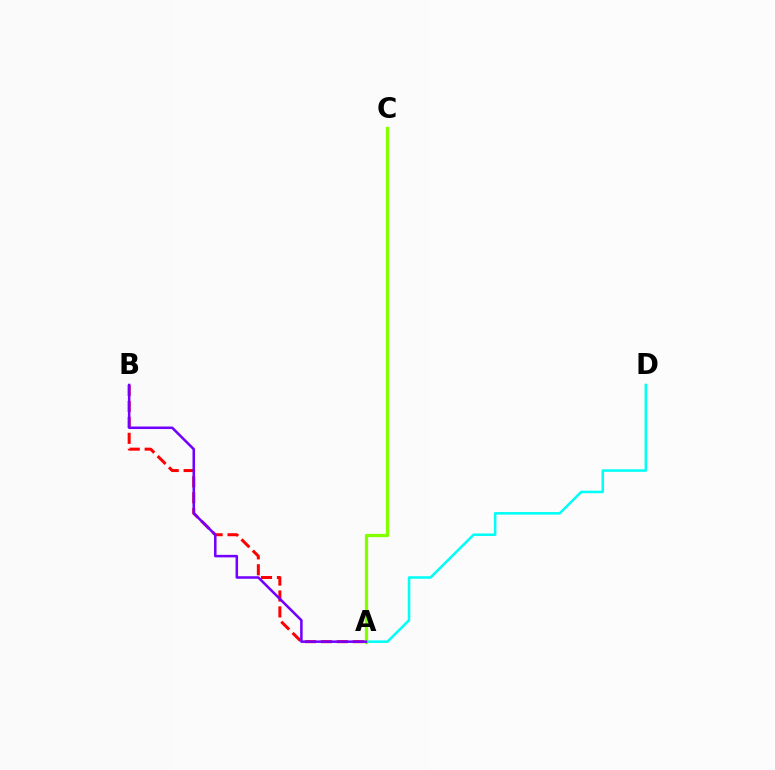{('A', 'D'): [{'color': '#00fff6', 'line_style': 'solid', 'thickness': 1.83}], ('A', 'B'): [{'color': '#ff0000', 'line_style': 'dashed', 'thickness': 2.16}, {'color': '#7200ff', 'line_style': 'solid', 'thickness': 1.82}], ('A', 'C'): [{'color': '#84ff00', 'line_style': 'solid', 'thickness': 2.38}]}